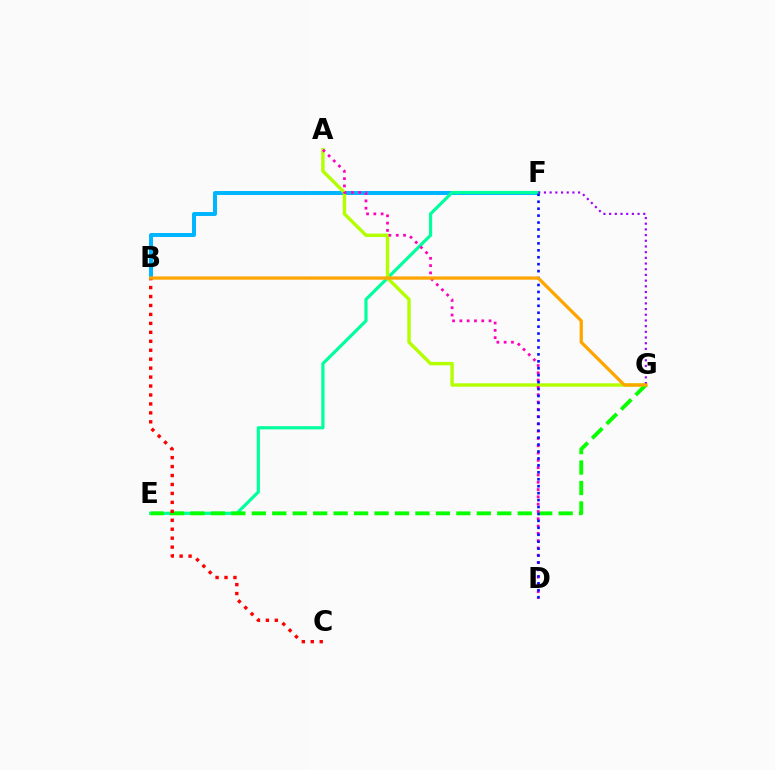{('B', 'F'): [{'color': '#00b5ff', 'line_style': 'solid', 'thickness': 2.85}], ('E', 'F'): [{'color': '#00ff9d', 'line_style': 'solid', 'thickness': 2.3}], ('A', 'G'): [{'color': '#b3ff00', 'line_style': 'solid', 'thickness': 2.44}], ('E', 'G'): [{'color': '#08ff00', 'line_style': 'dashed', 'thickness': 2.78}], ('B', 'C'): [{'color': '#ff0000', 'line_style': 'dotted', 'thickness': 2.43}], ('A', 'D'): [{'color': '#ff00bd', 'line_style': 'dotted', 'thickness': 1.98}], ('D', 'F'): [{'color': '#0010ff', 'line_style': 'dotted', 'thickness': 1.88}], ('F', 'G'): [{'color': '#9b00ff', 'line_style': 'dotted', 'thickness': 1.55}], ('B', 'G'): [{'color': '#ffa500', 'line_style': 'solid', 'thickness': 2.34}]}